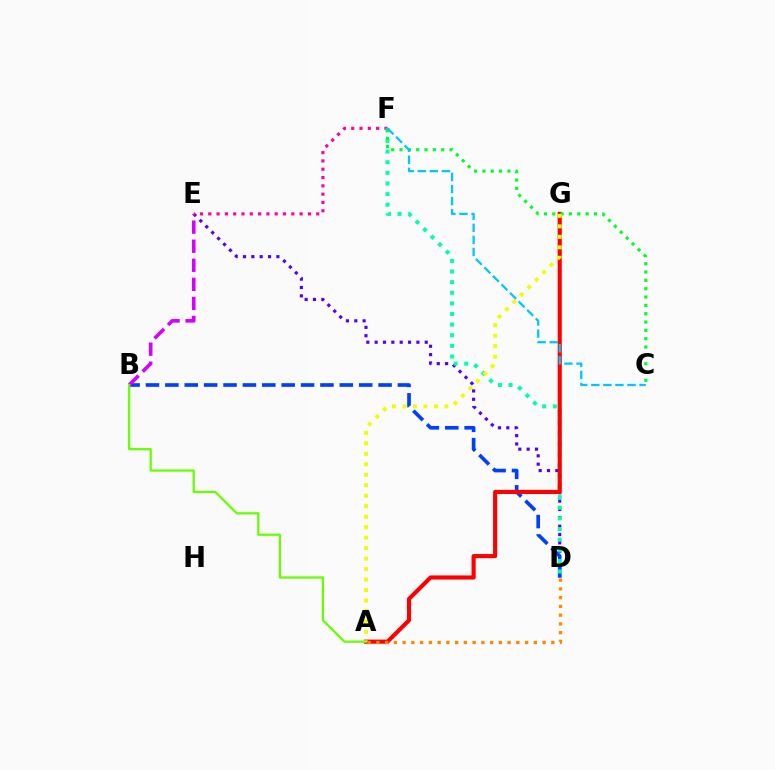{('D', 'E'): [{'color': '#4f00ff', 'line_style': 'dotted', 'thickness': 2.27}], ('E', 'F'): [{'color': '#ff00a0', 'line_style': 'dotted', 'thickness': 2.26}], ('B', 'D'): [{'color': '#003fff', 'line_style': 'dashed', 'thickness': 2.63}], ('D', 'F'): [{'color': '#00ffaf', 'line_style': 'dotted', 'thickness': 2.89}], ('B', 'E'): [{'color': '#d600ff', 'line_style': 'dashed', 'thickness': 2.59}], ('A', 'G'): [{'color': '#ff0000', 'line_style': 'solid', 'thickness': 2.97}, {'color': '#eeff00', 'line_style': 'dotted', 'thickness': 2.85}], ('C', 'F'): [{'color': '#00ff27', 'line_style': 'dotted', 'thickness': 2.27}, {'color': '#00c7ff', 'line_style': 'dashed', 'thickness': 1.64}], ('A', 'B'): [{'color': '#66ff00', 'line_style': 'solid', 'thickness': 1.61}], ('A', 'D'): [{'color': '#ff8800', 'line_style': 'dotted', 'thickness': 2.38}]}